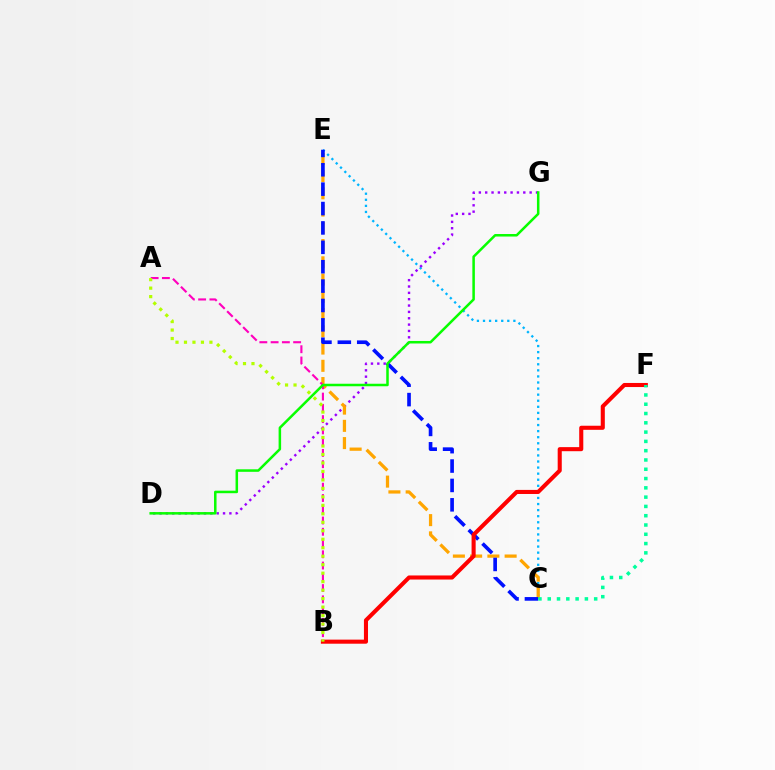{('C', 'E'): [{'color': '#00b5ff', 'line_style': 'dotted', 'thickness': 1.65}, {'color': '#ffa500', 'line_style': 'dashed', 'thickness': 2.34}, {'color': '#0010ff', 'line_style': 'dashed', 'thickness': 2.63}], ('D', 'G'): [{'color': '#9b00ff', 'line_style': 'dotted', 'thickness': 1.73}, {'color': '#08ff00', 'line_style': 'solid', 'thickness': 1.81}], ('A', 'B'): [{'color': '#ff00bd', 'line_style': 'dashed', 'thickness': 1.53}, {'color': '#b3ff00', 'line_style': 'dotted', 'thickness': 2.3}], ('B', 'F'): [{'color': '#ff0000', 'line_style': 'solid', 'thickness': 2.93}], ('C', 'F'): [{'color': '#00ff9d', 'line_style': 'dotted', 'thickness': 2.52}]}